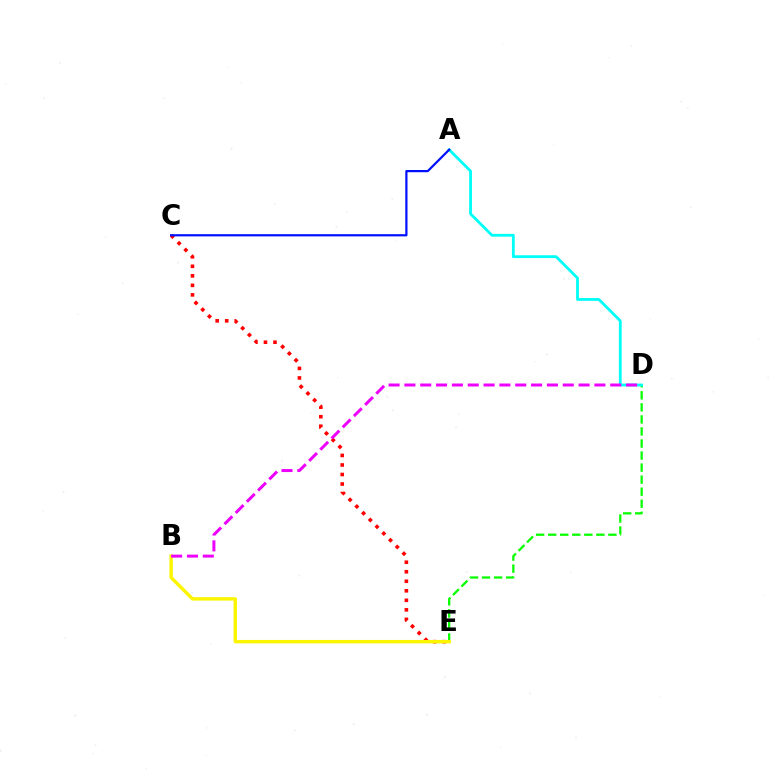{('D', 'E'): [{'color': '#08ff00', 'line_style': 'dashed', 'thickness': 1.64}], ('C', 'E'): [{'color': '#ff0000', 'line_style': 'dotted', 'thickness': 2.59}], ('B', 'E'): [{'color': '#fcf500', 'line_style': 'solid', 'thickness': 2.45}], ('A', 'D'): [{'color': '#00fff6', 'line_style': 'solid', 'thickness': 2.02}], ('B', 'D'): [{'color': '#ee00ff', 'line_style': 'dashed', 'thickness': 2.15}], ('A', 'C'): [{'color': '#0010ff', 'line_style': 'solid', 'thickness': 1.6}]}